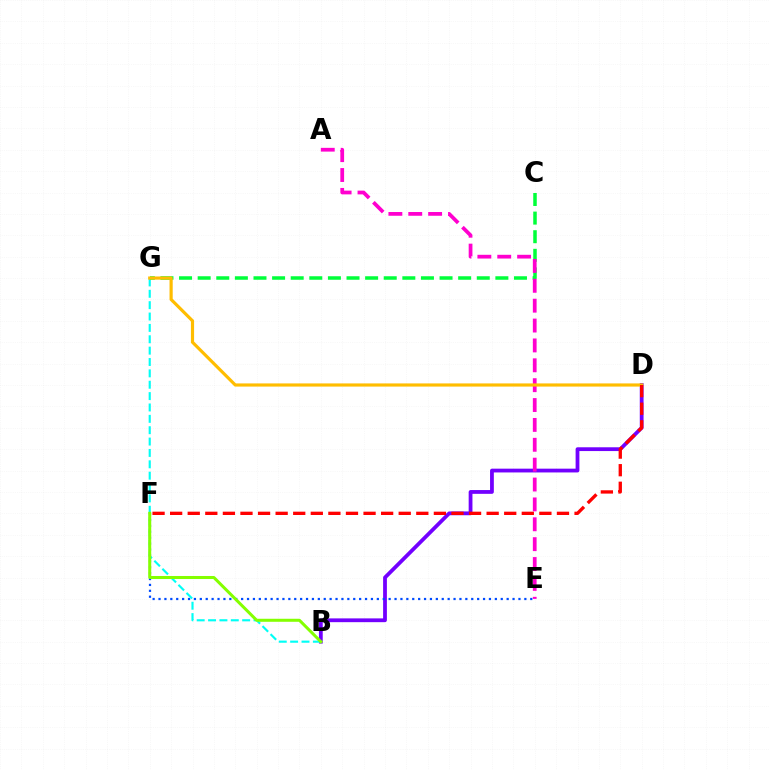{('B', 'D'): [{'color': '#7200ff', 'line_style': 'solid', 'thickness': 2.72}], ('B', 'G'): [{'color': '#00fff6', 'line_style': 'dashed', 'thickness': 1.54}], ('C', 'G'): [{'color': '#00ff39', 'line_style': 'dashed', 'thickness': 2.53}], ('A', 'E'): [{'color': '#ff00cf', 'line_style': 'dashed', 'thickness': 2.7}], ('E', 'F'): [{'color': '#004bff', 'line_style': 'dotted', 'thickness': 1.6}], ('B', 'F'): [{'color': '#84ff00', 'line_style': 'solid', 'thickness': 2.17}], ('D', 'G'): [{'color': '#ffbd00', 'line_style': 'solid', 'thickness': 2.29}], ('D', 'F'): [{'color': '#ff0000', 'line_style': 'dashed', 'thickness': 2.39}]}